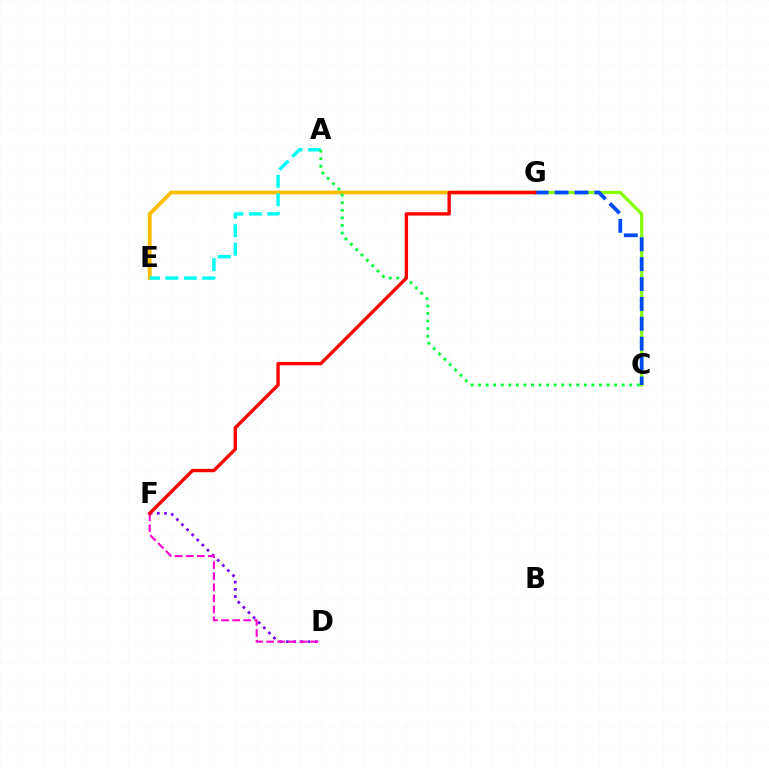{('E', 'G'): [{'color': '#ffbd00', 'line_style': 'solid', 'thickness': 2.73}], ('C', 'G'): [{'color': '#84ff00', 'line_style': 'solid', 'thickness': 2.3}, {'color': '#004bff', 'line_style': 'dashed', 'thickness': 2.7}], ('D', 'F'): [{'color': '#7200ff', 'line_style': 'dotted', 'thickness': 1.96}, {'color': '#ff00cf', 'line_style': 'dashed', 'thickness': 1.5}], ('A', 'E'): [{'color': '#00fff6', 'line_style': 'dashed', 'thickness': 2.51}], ('A', 'C'): [{'color': '#00ff39', 'line_style': 'dotted', 'thickness': 2.05}], ('F', 'G'): [{'color': '#ff0000', 'line_style': 'solid', 'thickness': 2.43}]}